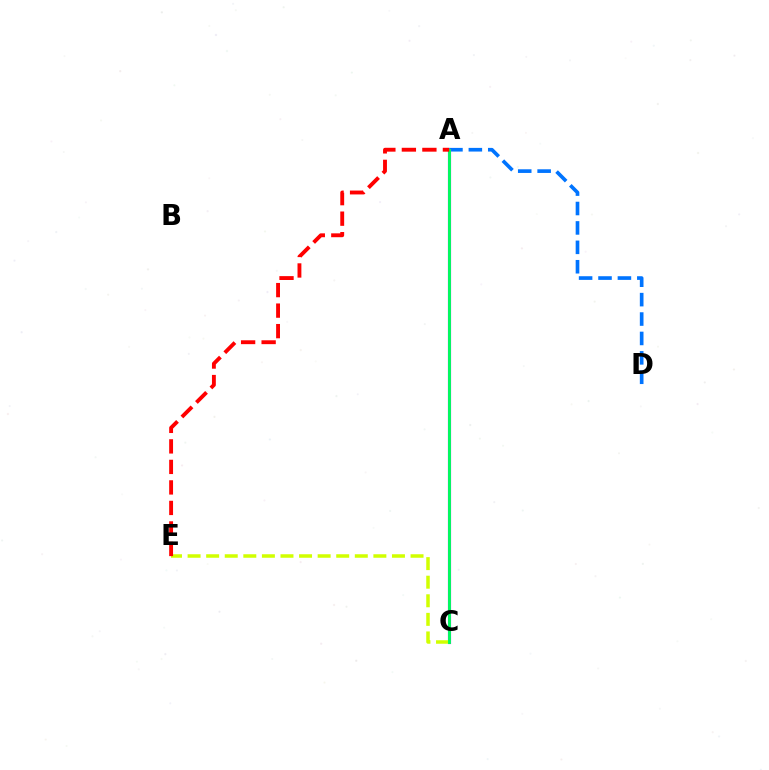{('A', 'D'): [{'color': '#0074ff', 'line_style': 'dashed', 'thickness': 2.64}], ('A', 'C'): [{'color': '#b900ff', 'line_style': 'solid', 'thickness': 2.27}, {'color': '#00ff5c', 'line_style': 'solid', 'thickness': 2.09}], ('C', 'E'): [{'color': '#d1ff00', 'line_style': 'dashed', 'thickness': 2.52}], ('A', 'E'): [{'color': '#ff0000', 'line_style': 'dashed', 'thickness': 2.79}]}